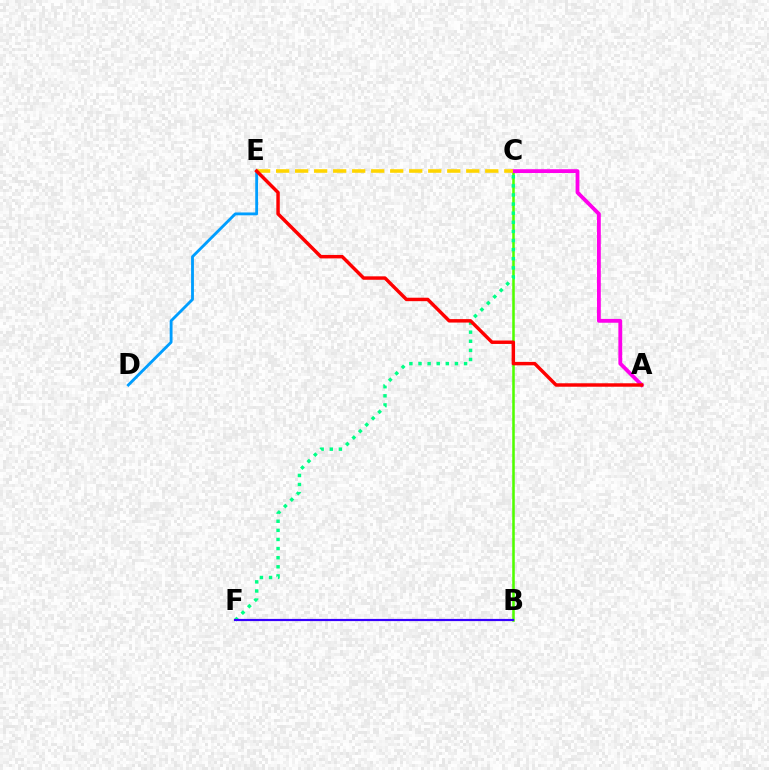{('B', 'C'): [{'color': '#4fff00', 'line_style': 'solid', 'thickness': 1.83}], ('D', 'E'): [{'color': '#009eff', 'line_style': 'solid', 'thickness': 2.05}], ('A', 'C'): [{'color': '#ff00ed', 'line_style': 'solid', 'thickness': 2.75}], ('C', 'E'): [{'color': '#ffd500', 'line_style': 'dashed', 'thickness': 2.58}], ('C', 'F'): [{'color': '#00ff86', 'line_style': 'dotted', 'thickness': 2.48}], ('A', 'E'): [{'color': '#ff0000', 'line_style': 'solid', 'thickness': 2.48}], ('B', 'F'): [{'color': '#3700ff', 'line_style': 'solid', 'thickness': 1.57}]}